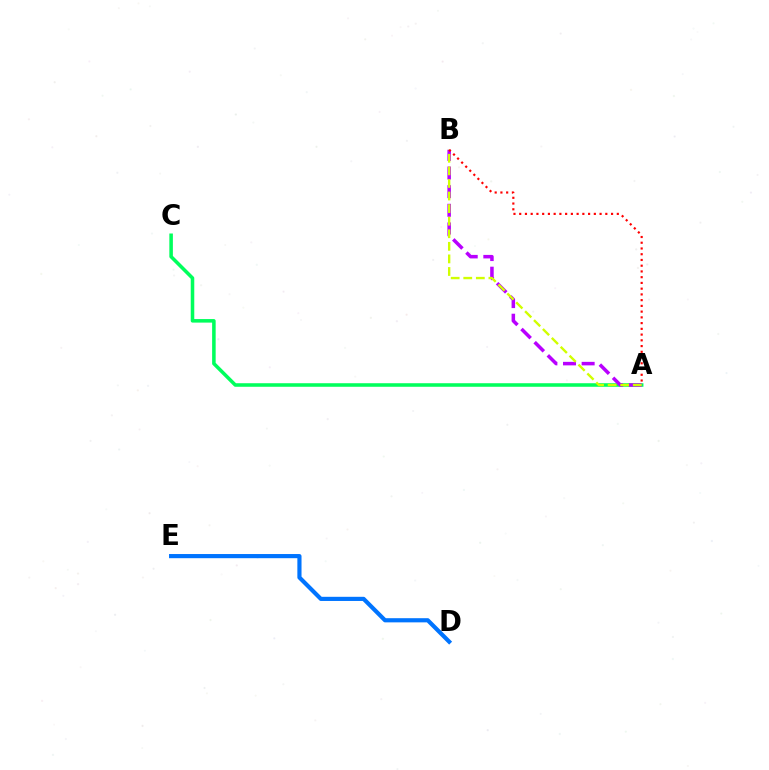{('D', 'E'): [{'color': '#0074ff', 'line_style': 'solid', 'thickness': 3.0}], ('A', 'C'): [{'color': '#00ff5c', 'line_style': 'solid', 'thickness': 2.55}], ('A', 'B'): [{'color': '#b900ff', 'line_style': 'dashed', 'thickness': 2.53}, {'color': '#d1ff00', 'line_style': 'dashed', 'thickness': 1.71}, {'color': '#ff0000', 'line_style': 'dotted', 'thickness': 1.56}]}